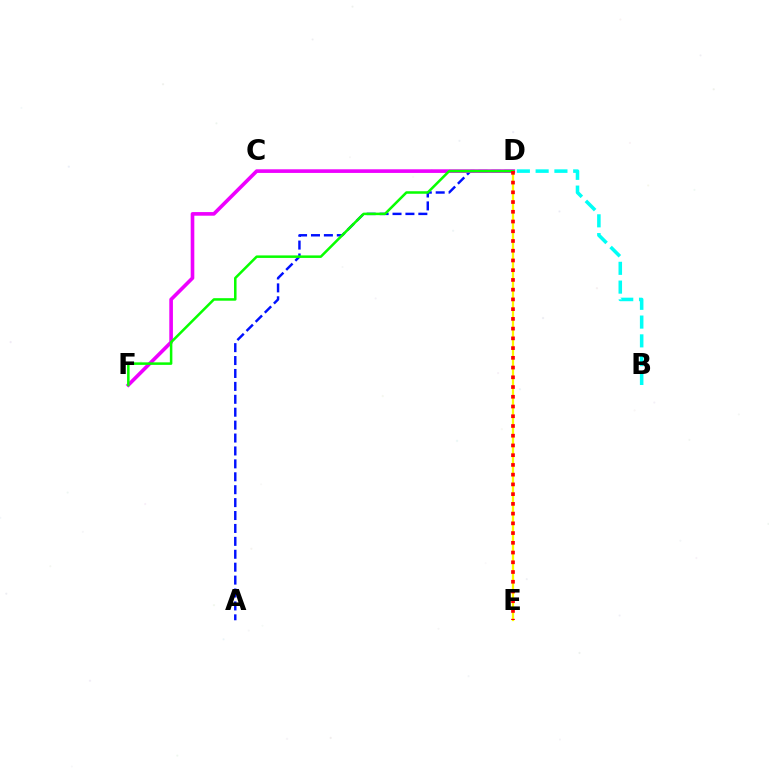{('A', 'D'): [{'color': '#0010ff', 'line_style': 'dashed', 'thickness': 1.75}], ('D', 'E'): [{'color': '#fcf500', 'line_style': 'solid', 'thickness': 1.63}, {'color': '#ff0000', 'line_style': 'dotted', 'thickness': 2.65}], ('B', 'D'): [{'color': '#00fff6', 'line_style': 'dashed', 'thickness': 2.55}], ('D', 'F'): [{'color': '#ee00ff', 'line_style': 'solid', 'thickness': 2.61}, {'color': '#08ff00', 'line_style': 'solid', 'thickness': 1.82}]}